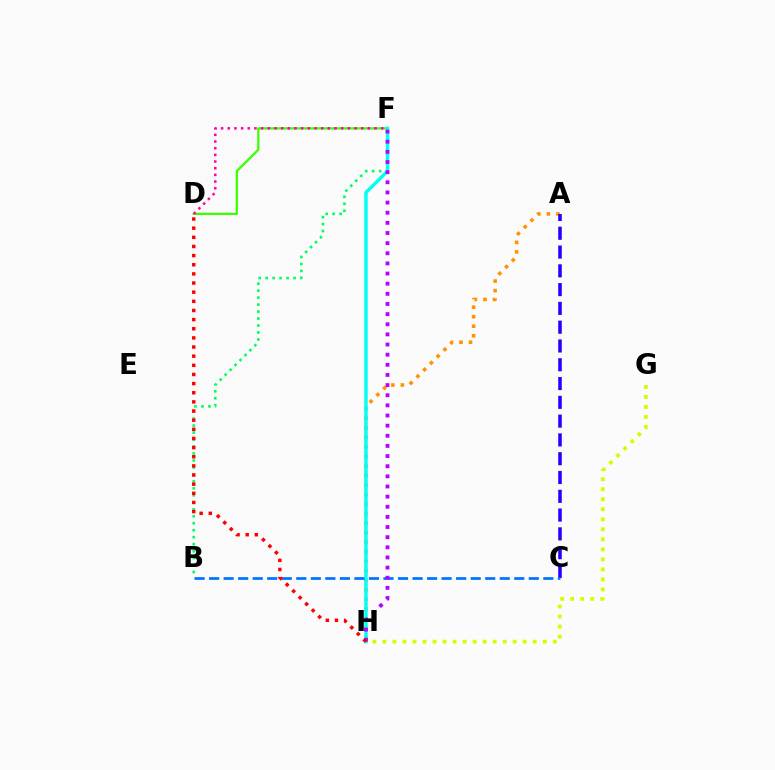{('A', 'H'): [{'color': '#ff9400', 'line_style': 'dotted', 'thickness': 2.59}], ('A', 'C'): [{'color': '#2500ff', 'line_style': 'dashed', 'thickness': 2.55}], ('G', 'H'): [{'color': '#d1ff00', 'line_style': 'dotted', 'thickness': 2.72}], ('B', 'F'): [{'color': '#00ff5c', 'line_style': 'dotted', 'thickness': 1.89}], ('D', 'F'): [{'color': '#3dff00', 'line_style': 'solid', 'thickness': 1.63}, {'color': '#ff00ac', 'line_style': 'dotted', 'thickness': 1.81}], ('F', 'H'): [{'color': '#00fff6', 'line_style': 'solid', 'thickness': 2.47}, {'color': '#b900ff', 'line_style': 'dotted', 'thickness': 2.75}], ('B', 'C'): [{'color': '#0074ff', 'line_style': 'dashed', 'thickness': 1.97}], ('D', 'H'): [{'color': '#ff0000', 'line_style': 'dotted', 'thickness': 2.48}]}